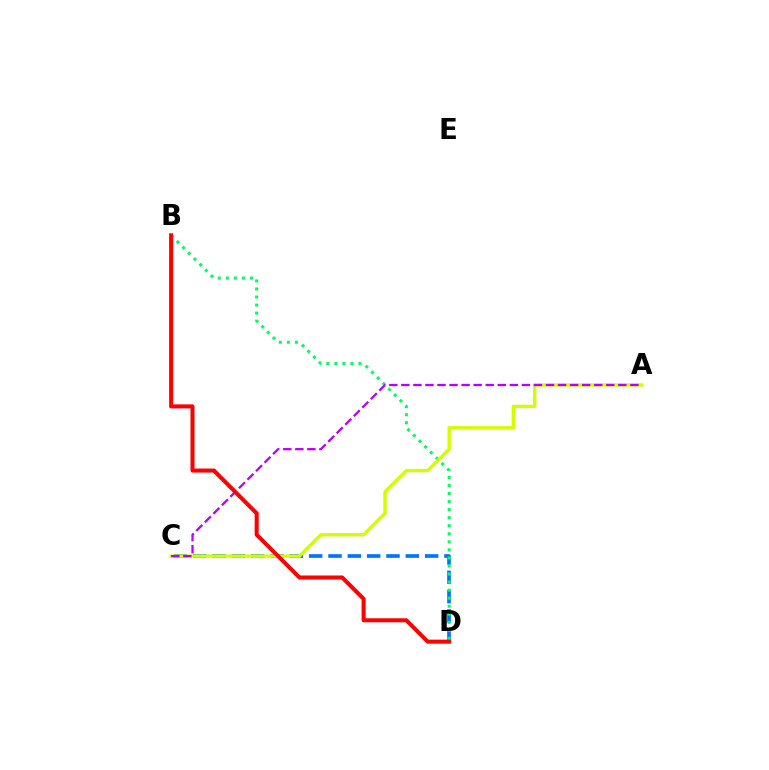{('C', 'D'): [{'color': '#0074ff', 'line_style': 'dashed', 'thickness': 2.63}], ('B', 'D'): [{'color': '#00ff5c', 'line_style': 'dotted', 'thickness': 2.19}, {'color': '#ff0000', 'line_style': 'solid', 'thickness': 2.9}], ('A', 'C'): [{'color': '#d1ff00', 'line_style': 'solid', 'thickness': 2.43}, {'color': '#b900ff', 'line_style': 'dashed', 'thickness': 1.64}]}